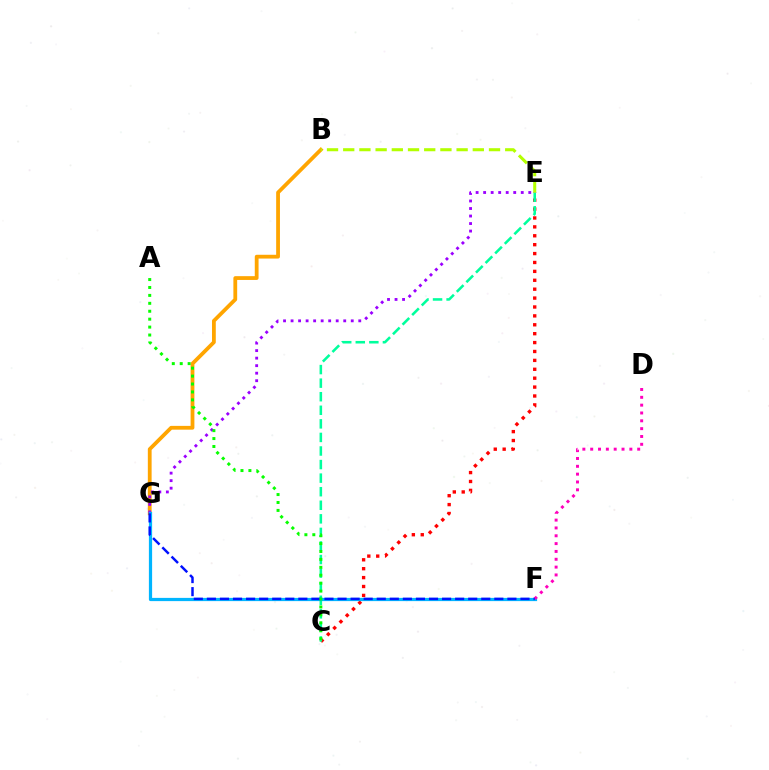{('C', 'E'): [{'color': '#ff0000', 'line_style': 'dotted', 'thickness': 2.42}, {'color': '#00ff9d', 'line_style': 'dashed', 'thickness': 1.84}], ('B', 'G'): [{'color': '#ffa500', 'line_style': 'solid', 'thickness': 2.73}], ('E', 'G'): [{'color': '#9b00ff', 'line_style': 'dotted', 'thickness': 2.04}], ('F', 'G'): [{'color': '#00b5ff', 'line_style': 'solid', 'thickness': 2.32}, {'color': '#0010ff', 'line_style': 'dashed', 'thickness': 1.78}], ('D', 'F'): [{'color': '#ff00bd', 'line_style': 'dotted', 'thickness': 2.13}], ('A', 'C'): [{'color': '#08ff00', 'line_style': 'dotted', 'thickness': 2.15}], ('B', 'E'): [{'color': '#b3ff00', 'line_style': 'dashed', 'thickness': 2.2}]}